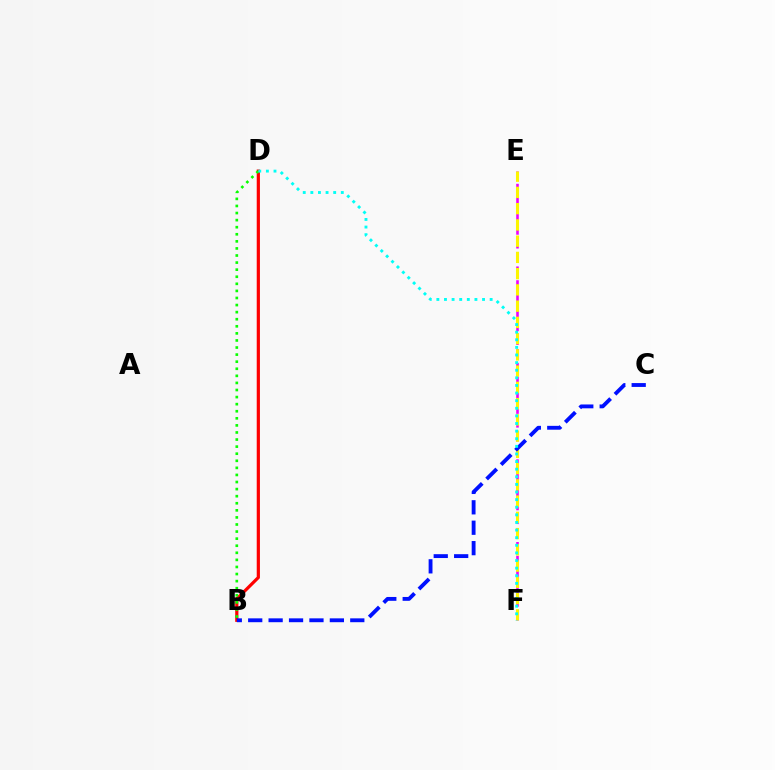{('E', 'F'): [{'color': '#ee00ff', 'line_style': 'dashed', 'thickness': 1.87}, {'color': '#fcf500', 'line_style': 'dashed', 'thickness': 2.21}], ('B', 'D'): [{'color': '#ff0000', 'line_style': 'solid', 'thickness': 2.31}, {'color': '#08ff00', 'line_style': 'dotted', 'thickness': 1.92}], ('B', 'C'): [{'color': '#0010ff', 'line_style': 'dashed', 'thickness': 2.77}], ('D', 'F'): [{'color': '#00fff6', 'line_style': 'dotted', 'thickness': 2.07}]}